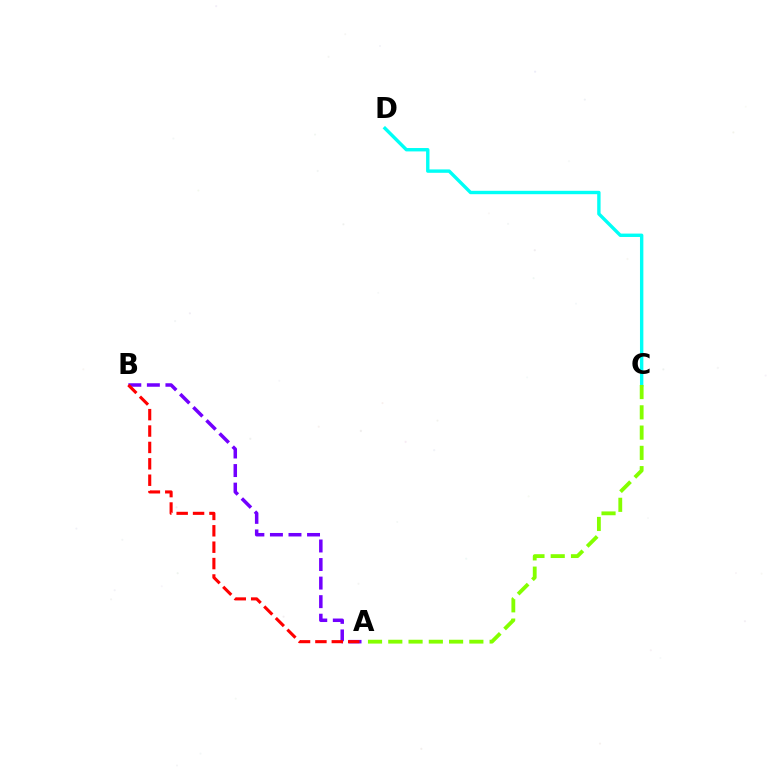{('C', 'D'): [{'color': '#00fff6', 'line_style': 'solid', 'thickness': 2.44}], ('A', 'B'): [{'color': '#7200ff', 'line_style': 'dashed', 'thickness': 2.52}, {'color': '#ff0000', 'line_style': 'dashed', 'thickness': 2.23}], ('A', 'C'): [{'color': '#84ff00', 'line_style': 'dashed', 'thickness': 2.75}]}